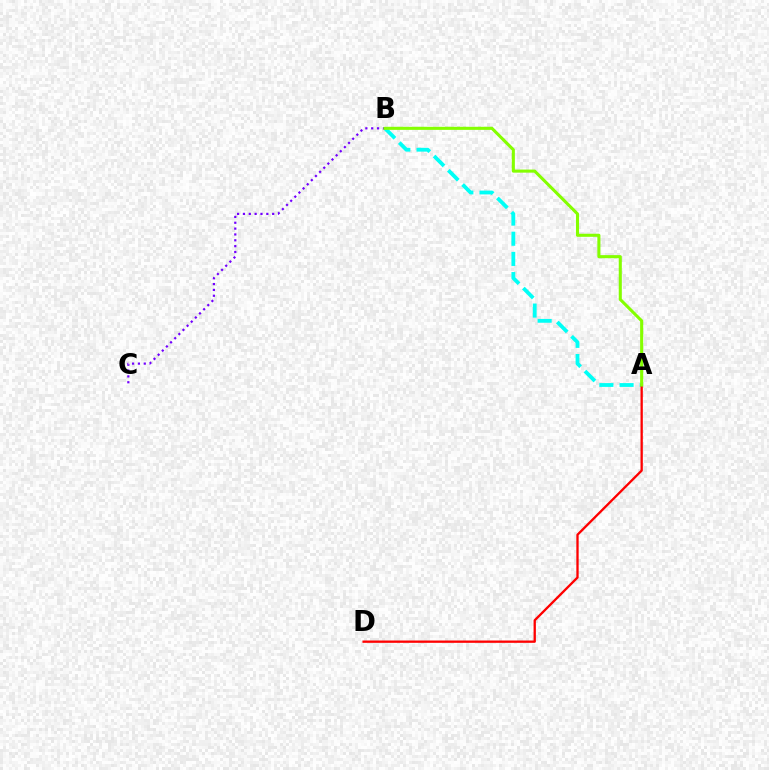{('A', 'B'): [{'color': '#00fff6', 'line_style': 'dashed', 'thickness': 2.74}, {'color': '#84ff00', 'line_style': 'solid', 'thickness': 2.21}], ('A', 'D'): [{'color': '#ff0000', 'line_style': 'solid', 'thickness': 1.66}], ('B', 'C'): [{'color': '#7200ff', 'line_style': 'dotted', 'thickness': 1.59}]}